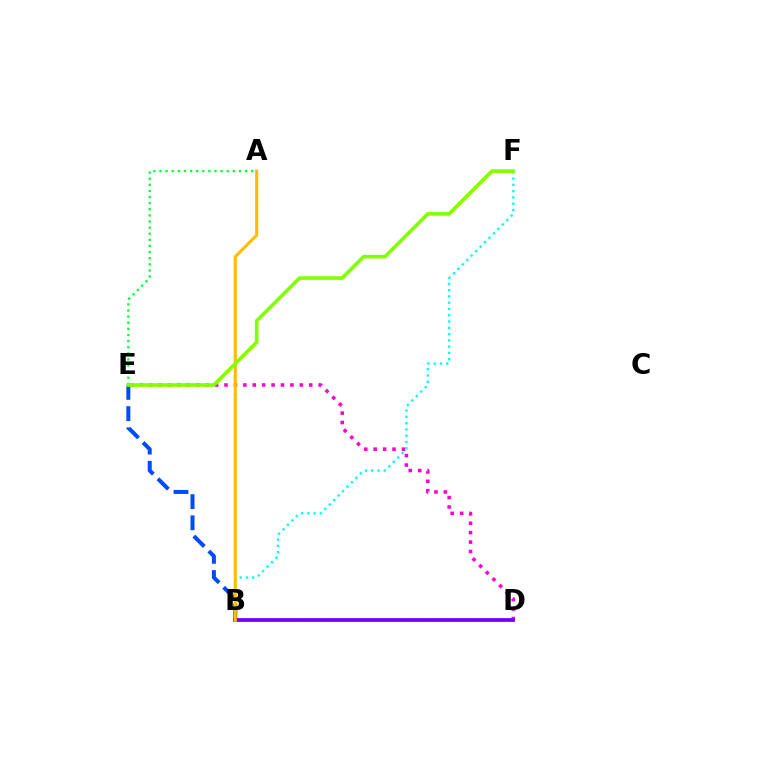{('B', 'F'): [{'color': '#00fff6', 'line_style': 'dotted', 'thickness': 1.71}], ('B', 'E'): [{'color': '#004bff', 'line_style': 'dashed', 'thickness': 2.88}], ('A', 'E'): [{'color': '#00ff39', 'line_style': 'dotted', 'thickness': 1.66}], ('D', 'E'): [{'color': '#ff00cf', 'line_style': 'dotted', 'thickness': 2.56}], ('B', 'D'): [{'color': '#ff0000', 'line_style': 'dashed', 'thickness': 1.61}, {'color': '#7200ff', 'line_style': 'solid', 'thickness': 2.7}], ('A', 'B'): [{'color': '#ffbd00', 'line_style': 'solid', 'thickness': 2.23}], ('E', 'F'): [{'color': '#84ff00', 'line_style': 'solid', 'thickness': 2.63}]}